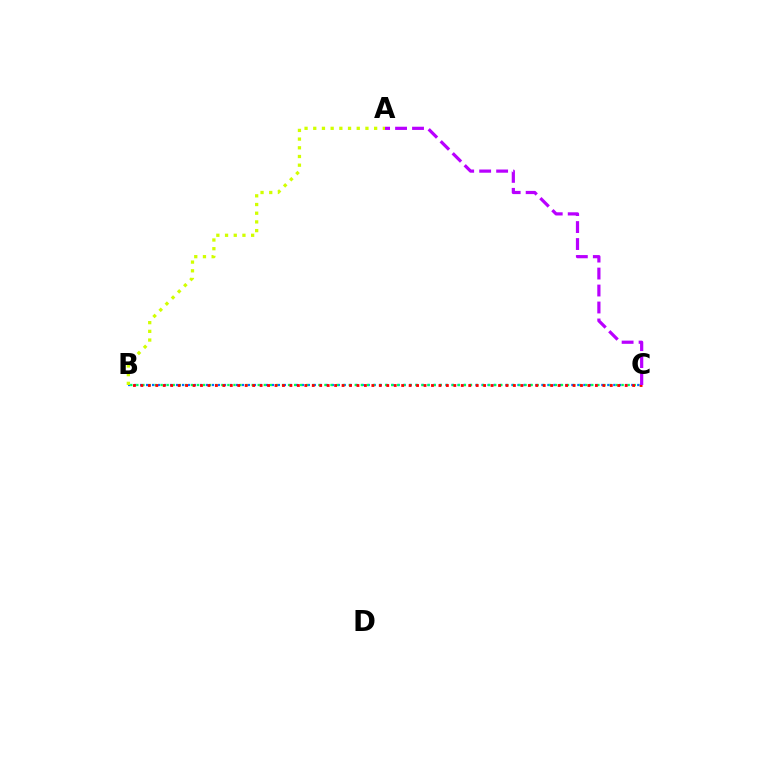{('B', 'C'): [{'color': '#0074ff', 'line_style': 'dotted', 'thickness': 1.63}, {'color': '#00ff5c', 'line_style': 'dotted', 'thickness': 1.65}, {'color': '#ff0000', 'line_style': 'dotted', 'thickness': 2.02}], ('A', 'B'): [{'color': '#d1ff00', 'line_style': 'dotted', 'thickness': 2.36}], ('A', 'C'): [{'color': '#b900ff', 'line_style': 'dashed', 'thickness': 2.31}]}